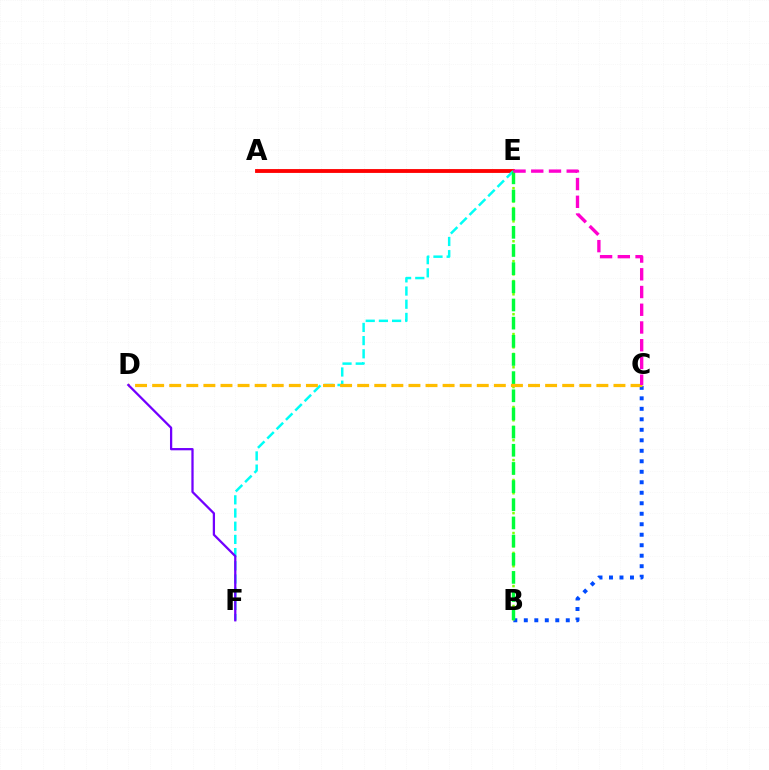{('B', 'C'): [{'color': '#004bff', 'line_style': 'dotted', 'thickness': 2.85}], ('A', 'E'): [{'color': '#ff0000', 'line_style': 'solid', 'thickness': 2.76}], ('E', 'F'): [{'color': '#00fff6', 'line_style': 'dashed', 'thickness': 1.79}], ('B', 'E'): [{'color': '#84ff00', 'line_style': 'dotted', 'thickness': 1.8}, {'color': '#00ff39', 'line_style': 'dashed', 'thickness': 2.47}], ('C', 'D'): [{'color': '#ffbd00', 'line_style': 'dashed', 'thickness': 2.32}], ('C', 'E'): [{'color': '#ff00cf', 'line_style': 'dashed', 'thickness': 2.41}], ('D', 'F'): [{'color': '#7200ff', 'line_style': 'solid', 'thickness': 1.63}]}